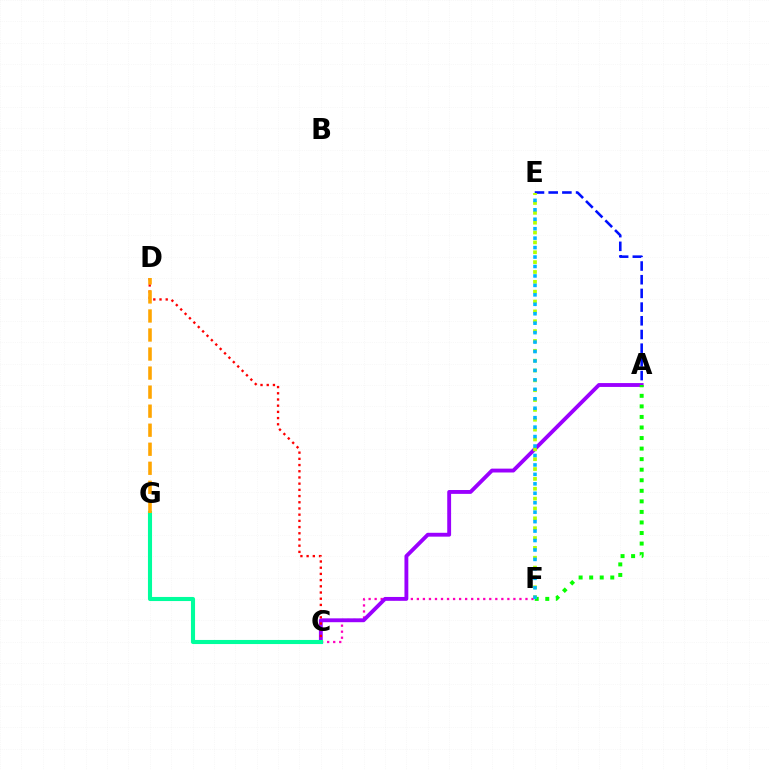{('A', 'E'): [{'color': '#0010ff', 'line_style': 'dashed', 'thickness': 1.86}], ('C', 'F'): [{'color': '#ff00bd', 'line_style': 'dotted', 'thickness': 1.64}], ('A', 'C'): [{'color': '#9b00ff', 'line_style': 'solid', 'thickness': 2.78}], ('C', 'D'): [{'color': '#ff0000', 'line_style': 'dotted', 'thickness': 1.69}], ('C', 'G'): [{'color': '#00ff9d', 'line_style': 'solid', 'thickness': 2.95}], ('D', 'G'): [{'color': '#ffa500', 'line_style': 'dashed', 'thickness': 2.59}], ('A', 'F'): [{'color': '#08ff00', 'line_style': 'dotted', 'thickness': 2.87}], ('E', 'F'): [{'color': '#b3ff00', 'line_style': 'dotted', 'thickness': 2.68}, {'color': '#00b5ff', 'line_style': 'dotted', 'thickness': 2.57}]}